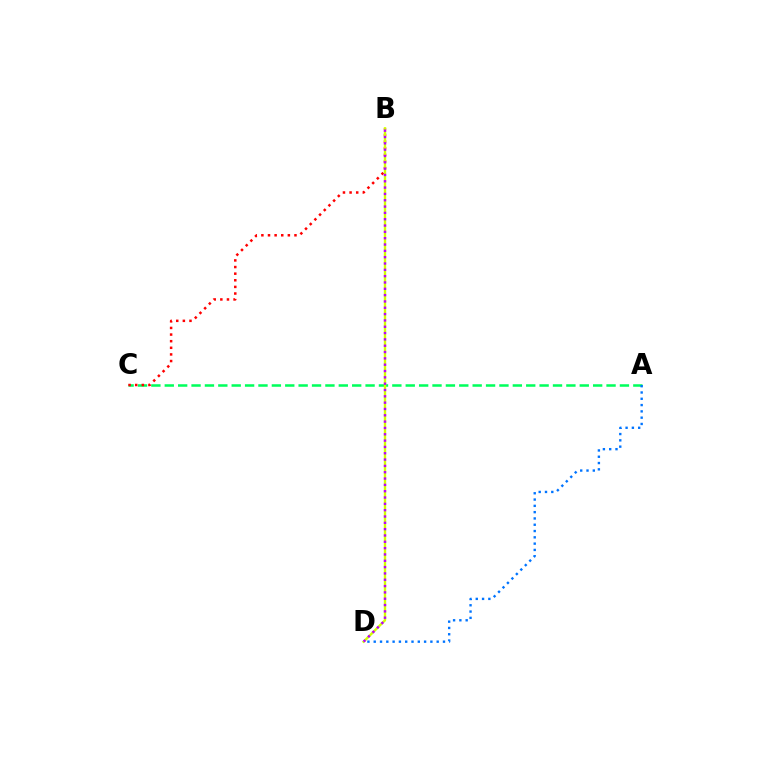{('A', 'C'): [{'color': '#00ff5c', 'line_style': 'dashed', 'thickness': 1.82}], ('A', 'D'): [{'color': '#0074ff', 'line_style': 'dotted', 'thickness': 1.71}], ('B', 'C'): [{'color': '#ff0000', 'line_style': 'dotted', 'thickness': 1.8}], ('B', 'D'): [{'color': '#d1ff00', 'line_style': 'solid', 'thickness': 1.71}, {'color': '#b900ff', 'line_style': 'dotted', 'thickness': 1.72}]}